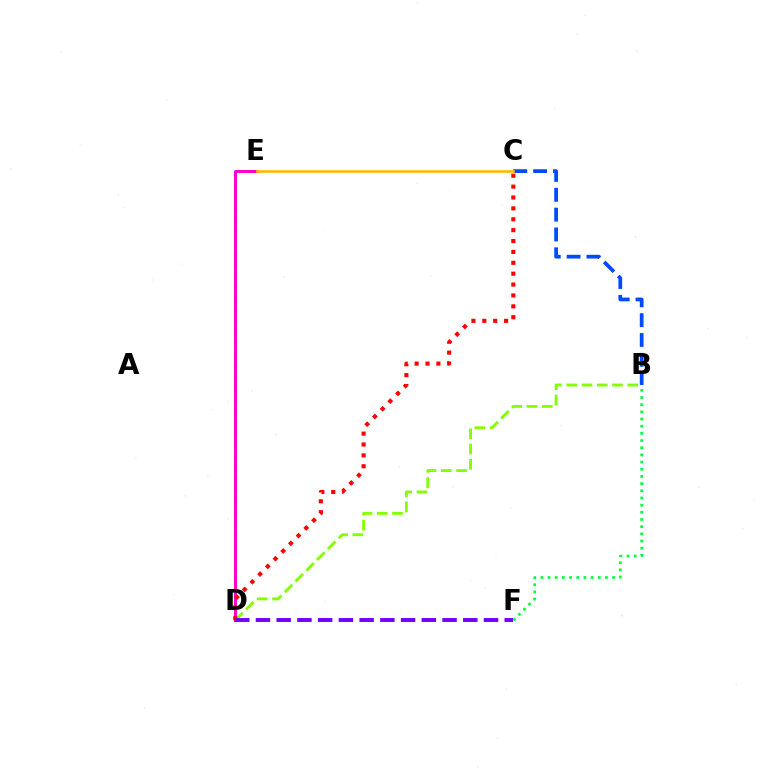{('B', 'C'): [{'color': '#004bff', 'line_style': 'dashed', 'thickness': 2.7}], ('D', 'E'): [{'color': '#00fff6', 'line_style': 'dashed', 'thickness': 1.53}, {'color': '#ff00cf', 'line_style': 'solid', 'thickness': 2.14}], ('B', 'D'): [{'color': '#84ff00', 'line_style': 'dashed', 'thickness': 2.07}], ('B', 'F'): [{'color': '#00ff39', 'line_style': 'dotted', 'thickness': 1.95}], ('C', 'D'): [{'color': '#ff0000', 'line_style': 'dotted', 'thickness': 2.96}], ('C', 'E'): [{'color': '#ffbd00', 'line_style': 'solid', 'thickness': 1.92}], ('D', 'F'): [{'color': '#7200ff', 'line_style': 'dashed', 'thickness': 2.82}]}